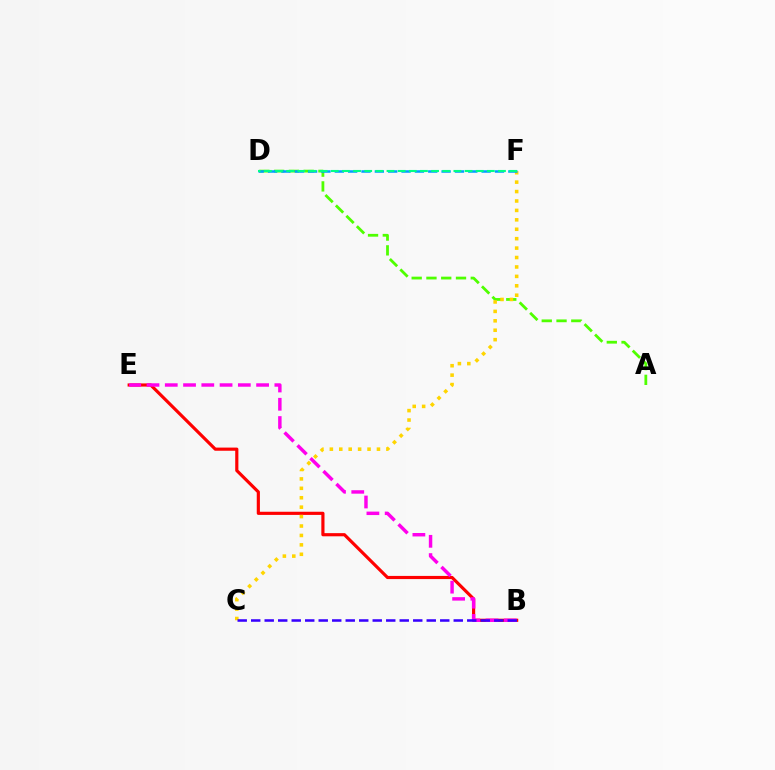{('B', 'E'): [{'color': '#ff0000', 'line_style': 'solid', 'thickness': 2.28}, {'color': '#ff00ed', 'line_style': 'dashed', 'thickness': 2.48}], ('A', 'D'): [{'color': '#4fff00', 'line_style': 'dashed', 'thickness': 2.01}], ('C', 'F'): [{'color': '#ffd500', 'line_style': 'dotted', 'thickness': 2.56}], ('D', 'F'): [{'color': '#009eff', 'line_style': 'dashed', 'thickness': 1.81}, {'color': '#00ff86', 'line_style': 'dashed', 'thickness': 1.51}], ('B', 'C'): [{'color': '#3700ff', 'line_style': 'dashed', 'thickness': 1.83}]}